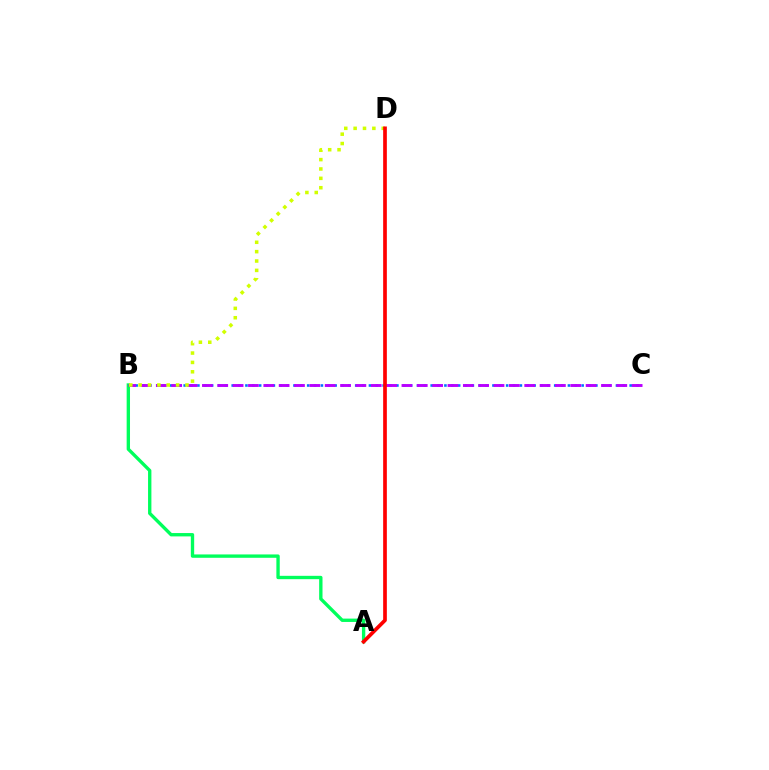{('B', 'C'): [{'color': '#0074ff', 'line_style': 'dotted', 'thickness': 1.86}, {'color': '#b900ff', 'line_style': 'dashed', 'thickness': 2.09}], ('A', 'B'): [{'color': '#00ff5c', 'line_style': 'solid', 'thickness': 2.41}], ('B', 'D'): [{'color': '#d1ff00', 'line_style': 'dotted', 'thickness': 2.55}], ('A', 'D'): [{'color': '#ff0000', 'line_style': 'solid', 'thickness': 2.66}]}